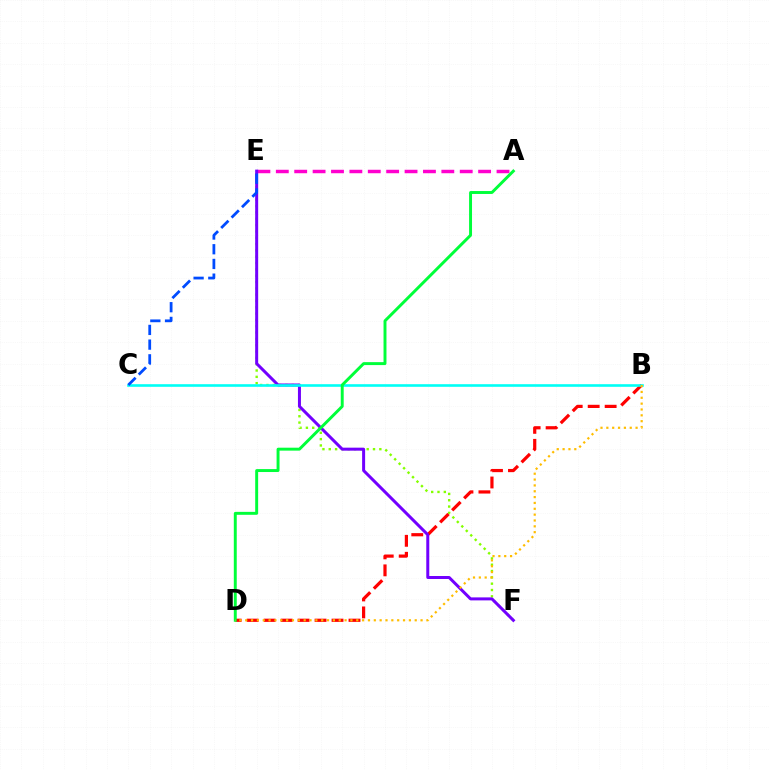{('A', 'E'): [{'color': '#ff00cf', 'line_style': 'dashed', 'thickness': 2.5}], ('E', 'F'): [{'color': '#84ff00', 'line_style': 'dotted', 'thickness': 1.72}, {'color': '#7200ff', 'line_style': 'solid', 'thickness': 2.16}], ('B', 'D'): [{'color': '#ff0000', 'line_style': 'dashed', 'thickness': 2.31}, {'color': '#ffbd00', 'line_style': 'dotted', 'thickness': 1.59}], ('B', 'C'): [{'color': '#00fff6', 'line_style': 'solid', 'thickness': 1.89}], ('A', 'D'): [{'color': '#00ff39', 'line_style': 'solid', 'thickness': 2.12}], ('C', 'E'): [{'color': '#004bff', 'line_style': 'dashed', 'thickness': 2.0}]}